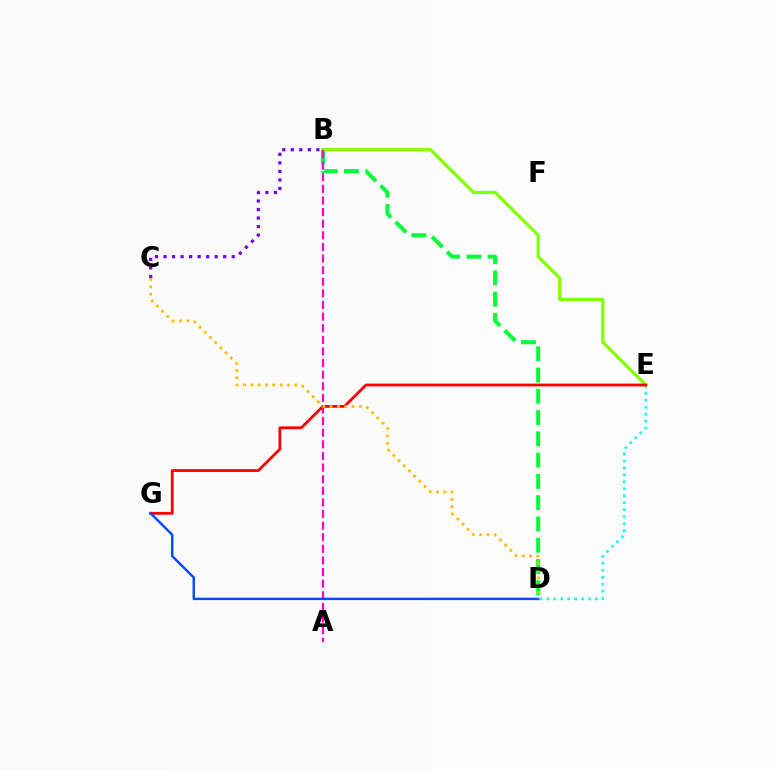{('D', 'E'): [{'color': '#00fff6', 'line_style': 'dotted', 'thickness': 1.89}], ('B', 'D'): [{'color': '#00ff39', 'line_style': 'dashed', 'thickness': 2.89}], ('B', 'E'): [{'color': '#84ff00', 'line_style': 'solid', 'thickness': 2.34}], ('A', 'B'): [{'color': '#ff00cf', 'line_style': 'dashed', 'thickness': 1.58}], ('E', 'G'): [{'color': '#ff0000', 'line_style': 'solid', 'thickness': 2.01}], ('D', 'G'): [{'color': '#004bff', 'line_style': 'solid', 'thickness': 1.75}], ('C', 'D'): [{'color': '#ffbd00', 'line_style': 'dotted', 'thickness': 2.0}], ('B', 'C'): [{'color': '#7200ff', 'line_style': 'dotted', 'thickness': 2.32}]}